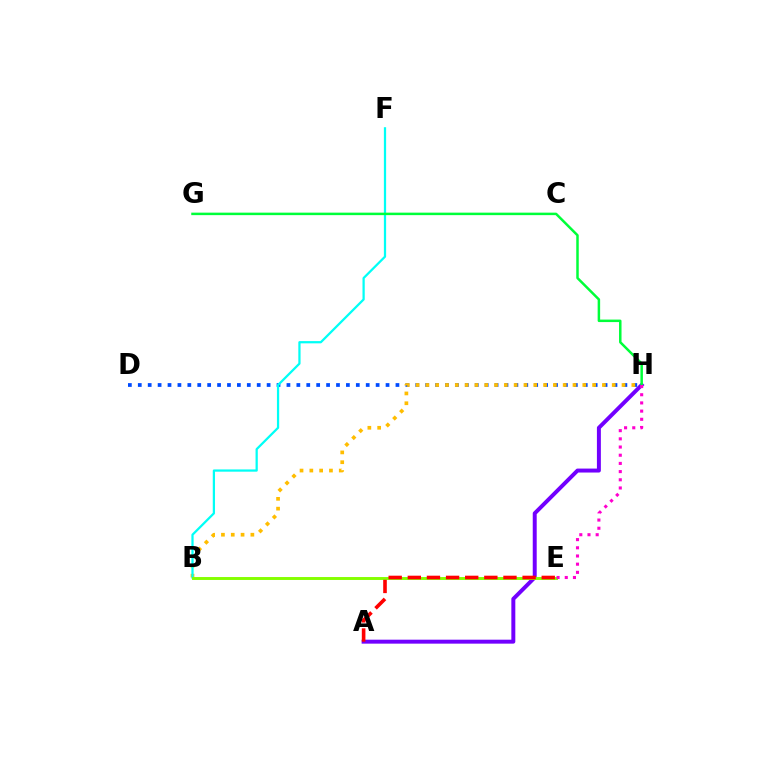{('D', 'H'): [{'color': '#004bff', 'line_style': 'dotted', 'thickness': 2.69}], ('B', 'H'): [{'color': '#ffbd00', 'line_style': 'dotted', 'thickness': 2.66}], ('A', 'H'): [{'color': '#7200ff', 'line_style': 'solid', 'thickness': 2.85}], ('B', 'F'): [{'color': '#00fff6', 'line_style': 'solid', 'thickness': 1.62}], ('B', 'E'): [{'color': '#84ff00', 'line_style': 'solid', 'thickness': 2.11}], ('G', 'H'): [{'color': '#00ff39', 'line_style': 'solid', 'thickness': 1.79}], ('A', 'E'): [{'color': '#ff0000', 'line_style': 'dashed', 'thickness': 2.6}], ('E', 'H'): [{'color': '#ff00cf', 'line_style': 'dotted', 'thickness': 2.22}]}